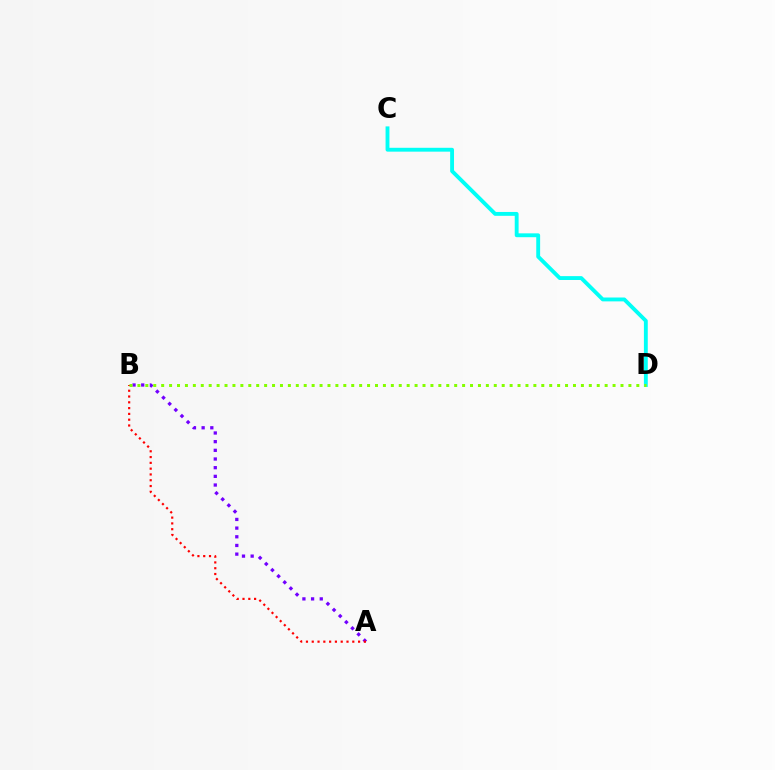{('A', 'B'): [{'color': '#7200ff', 'line_style': 'dotted', 'thickness': 2.36}, {'color': '#ff0000', 'line_style': 'dotted', 'thickness': 1.57}], ('C', 'D'): [{'color': '#00fff6', 'line_style': 'solid', 'thickness': 2.78}], ('B', 'D'): [{'color': '#84ff00', 'line_style': 'dotted', 'thickness': 2.15}]}